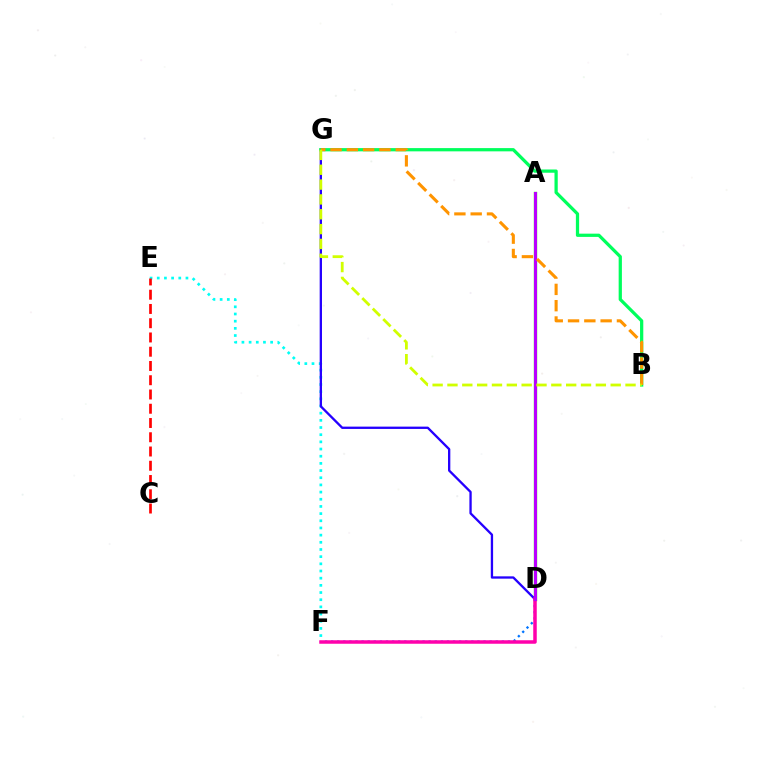{('A', 'D'): [{'color': '#3dff00', 'line_style': 'solid', 'thickness': 2.42}, {'color': '#b900ff', 'line_style': 'solid', 'thickness': 2.21}], ('E', 'F'): [{'color': '#00fff6', 'line_style': 'dotted', 'thickness': 1.95}], ('D', 'F'): [{'color': '#0074ff', 'line_style': 'dotted', 'thickness': 1.66}, {'color': '#ff00ac', 'line_style': 'solid', 'thickness': 2.52}], ('C', 'E'): [{'color': '#ff0000', 'line_style': 'dashed', 'thickness': 1.94}], ('D', 'G'): [{'color': '#2500ff', 'line_style': 'solid', 'thickness': 1.67}], ('B', 'G'): [{'color': '#00ff5c', 'line_style': 'solid', 'thickness': 2.33}, {'color': '#ff9400', 'line_style': 'dashed', 'thickness': 2.21}, {'color': '#d1ff00', 'line_style': 'dashed', 'thickness': 2.02}]}